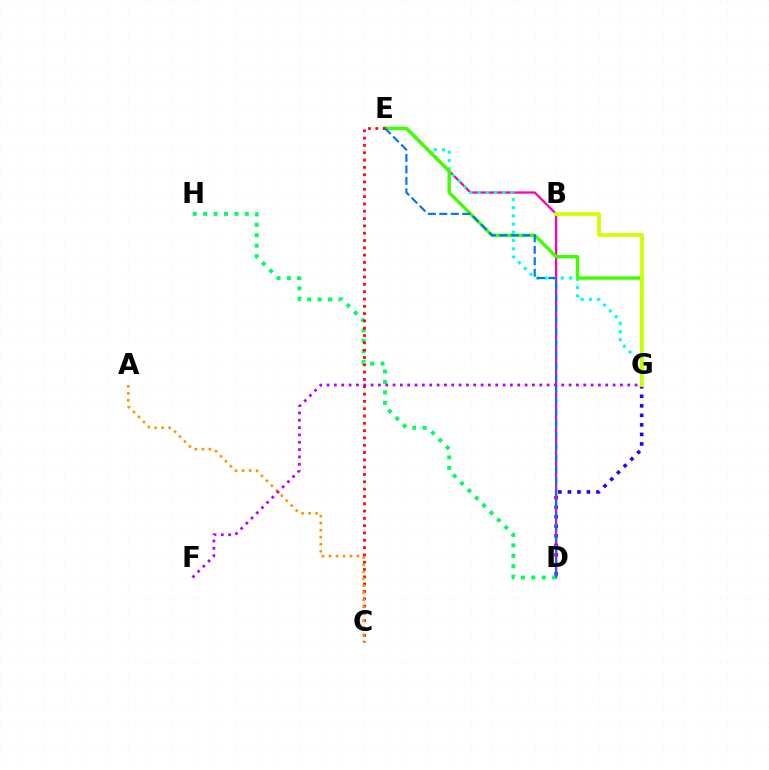{('D', 'G'): [{'color': '#2500ff', 'line_style': 'dotted', 'thickness': 2.59}], ('D', 'E'): [{'color': '#ff00ac', 'line_style': 'solid', 'thickness': 1.63}, {'color': '#0074ff', 'line_style': 'dashed', 'thickness': 1.56}], ('D', 'H'): [{'color': '#00ff5c', 'line_style': 'dotted', 'thickness': 2.83}], ('E', 'G'): [{'color': '#00fff6', 'line_style': 'dotted', 'thickness': 2.24}, {'color': '#3dff00', 'line_style': 'solid', 'thickness': 2.43}], ('B', 'G'): [{'color': '#d1ff00', 'line_style': 'solid', 'thickness': 2.7}], ('C', 'E'): [{'color': '#ff0000', 'line_style': 'dotted', 'thickness': 1.99}], ('A', 'C'): [{'color': '#ff9400', 'line_style': 'dotted', 'thickness': 1.91}], ('F', 'G'): [{'color': '#b900ff', 'line_style': 'dotted', 'thickness': 1.99}]}